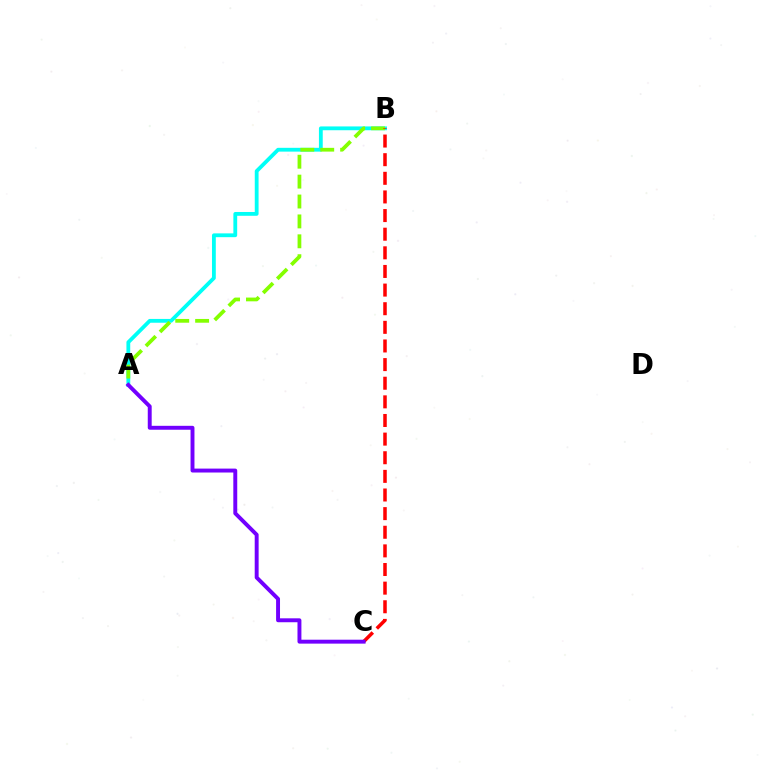{('A', 'B'): [{'color': '#00fff6', 'line_style': 'solid', 'thickness': 2.74}, {'color': '#84ff00', 'line_style': 'dashed', 'thickness': 2.7}], ('B', 'C'): [{'color': '#ff0000', 'line_style': 'dashed', 'thickness': 2.53}], ('A', 'C'): [{'color': '#7200ff', 'line_style': 'solid', 'thickness': 2.82}]}